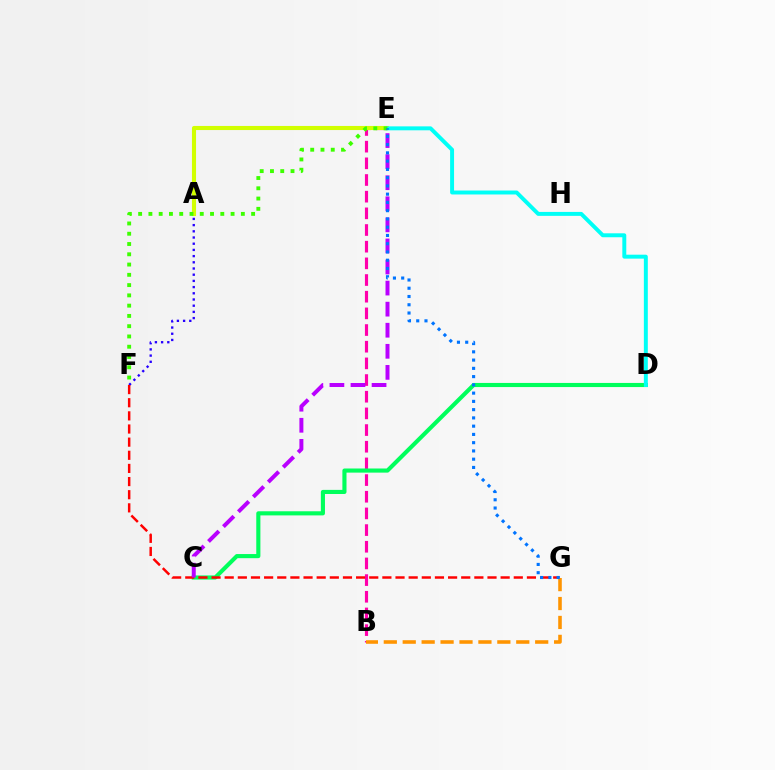{('A', 'F'): [{'color': '#2500ff', 'line_style': 'dotted', 'thickness': 1.68}], ('B', 'E'): [{'color': '#ff00ac', 'line_style': 'dashed', 'thickness': 2.26}], ('C', 'D'): [{'color': '#00ff5c', 'line_style': 'solid', 'thickness': 2.97}], ('A', 'E'): [{'color': '#d1ff00', 'line_style': 'solid', 'thickness': 2.95}], ('D', 'E'): [{'color': '#00fff6', 'line_style': 'solid', 'thickness': 2.84}], ('F', 'G'): [{'color': '#ff0000', 'line_style': 'dashed', 'thickness': 1.79}], ('E', 'F'): [{'color': '#3dff00', 'line_style': 'dotted', 'thickness': 2.79}], ('B', 'G'): [{'color': '#ff9400', 'line_style': 'dashed', 'thickness': 2.57}], ('C', 'E'): [{'color': '#b900ff', 'line_style': 'dashed', 'thickness': 2.86}], ('E', 'G'): [{'color': '#0074ff', 'line_style': 'dotted', 'thickness': 2.24}]}